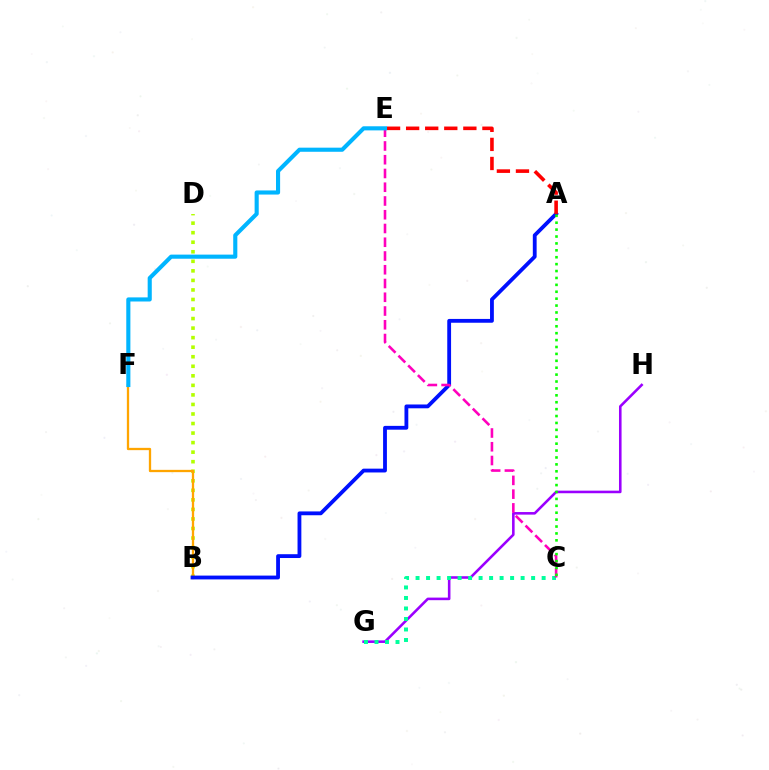{('B', 'D'): [{'color': '#b3ff00', 'line_style': 'dotted', 'thickness': 2.59}], ('B', 'F'): [{'color': '#ffa500', 'line_style': 'solid', 'thickness': 1.65}], ('G', 'H'): [{'color': '#9b00ff', 'line_style': 'solid', 'thickness': 1.86}], ('C', 'G'): [{'color': '#00ff9d', 'line_style': 'dotted', 'thickness': 2.85}], ('A', 'B'): [{'color': '#0010ff', 'line_style': 'solid', 'thickness': 2.75}], ('A', 'E'): [{'color': '#ff0000', 'line_style': 'dashed', 'thickness': 2.59}], ('C', 'E'): [{'color': '#ff00bd', 'line_style': 'dashed', 'thickness': 1.87}], ('E', 'F'): [{'color': '#00b5ff', 'line_style': 'solid', 'thickness': 2.96}], ('A', 'C'): [{'color': '#08ff00', 'line_style': 'dotted', 'thickness': 1.88}]}